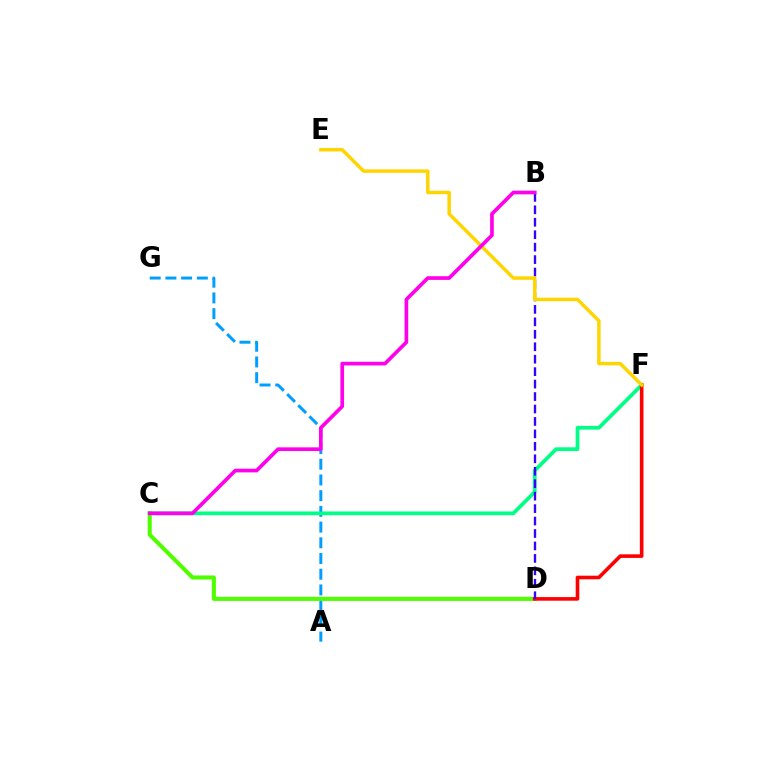{('A', 'G'): [{'color': '#009eff', 'line_style': 'dashed', 'thickness': 2.13}], ('C', 'F'): [{'color': '#00ff86', 'line_style': 'solid', 'thickness': 2.68}], ('C', 'D'): [{'color': '#4fff00', 'line_style': 'solid', 'thickness': 2.93}], ('D', 'F'): [{'color': '#ff0000', 'line_style': 'solid', 'thickness': 2.6}], ('B', 'D'): [{'color': '#3700ff', 'line_style': 'dashed', 'thickness': 1.69}], ('E', 'F'): [{'color': '#ffd500', 'line_style': 'solid', 'thickness': 2.49}], ('B', 'C'): [{'color': '#ff00ed', 'line_style': 'solid', 'thickness': 2.64}]}